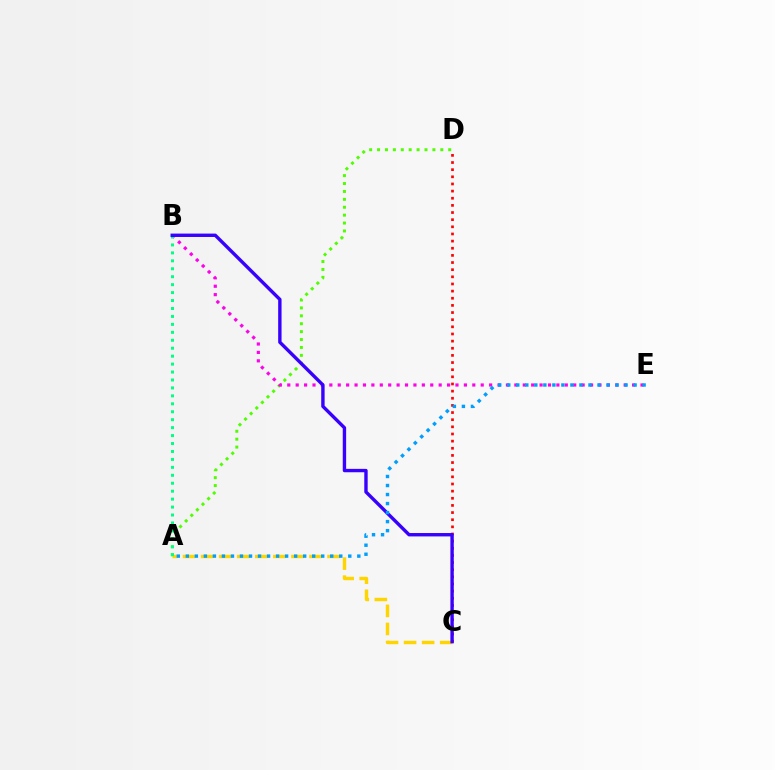{('C', 'D'): [{'color': '#ff0000', 'line_style': 'dotted', 'thickness': 1.94}], ('A', 'D'): [{'color': '#4fff00', 'line_style': 'dotted', 'thickness': 2.15}], ('B', 'E'): [{'color': '#ff00ed', 'line_style': 'dotted', 'thickness': 2.29}], ('A', 'C'): [{'color': '#ffd500', 'line_style': 'dashed', 'thickness': 2.45}], ('A', 'B'): [{'color': '#00ff86', 'line_style': 'dotted', 'thickness': 2.16}], ('B', 'C'): [{'color': '#3700ff', 'line_style': 'solid', 'thickness': 2.43}], ('A', 'E'): [{'color': '#009eff', 'line_style': 'dotted', 'thickness': 2.45}]}